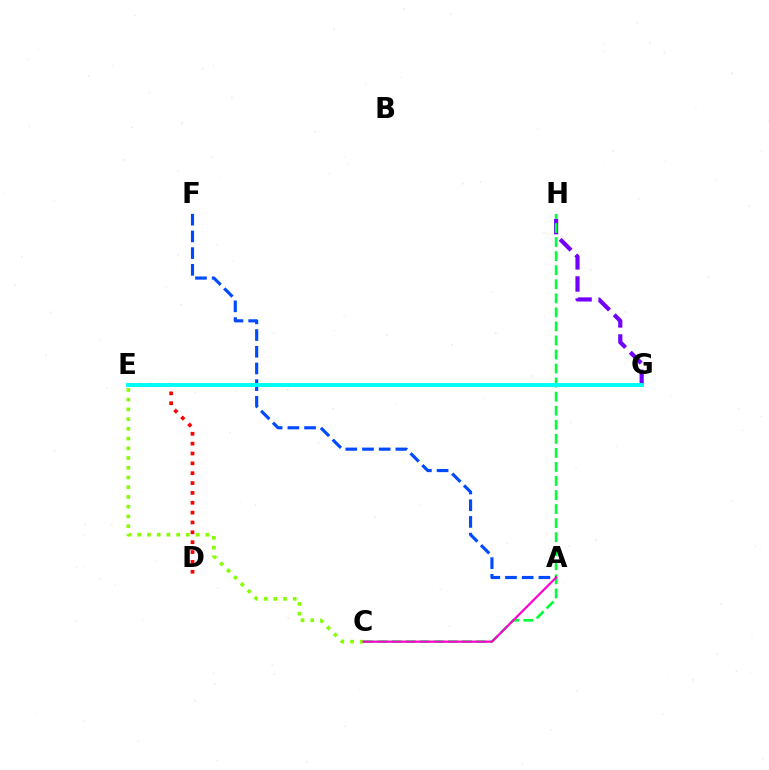{('G', 'H'): [{'color': '#7200ff', 'line_style': 'dashed', 'thickness': 3.0}], ('C', 'E'): [{'color': '#84ff00', 'line_style': 'dotted', 'thickness': 2.64}], ('C', 'H'): [{'color': '#00ff39', 'line_style': 'dashed', 'thickness': 1.91}], ('D', 'E'): [{'color': '#ff0000', 'line_style': 'dotted', 'thickness': 2.68}], ('E', 'G'): [{'color': '#ffbd00', 'line_style': 'dashed', 'thickness': 1.51}, {'color': '#00fff6', 'line_style': 'solid', 'thickness': 2.82}], ('A', 'F'): [{'color': '#004bff', 'line_style': 'dashed', 'thickness': 2.27}], ('A', 'C'): [{'color': '#ff00cf', 'line_style': 'solid', 'thickness': 1.58}]}